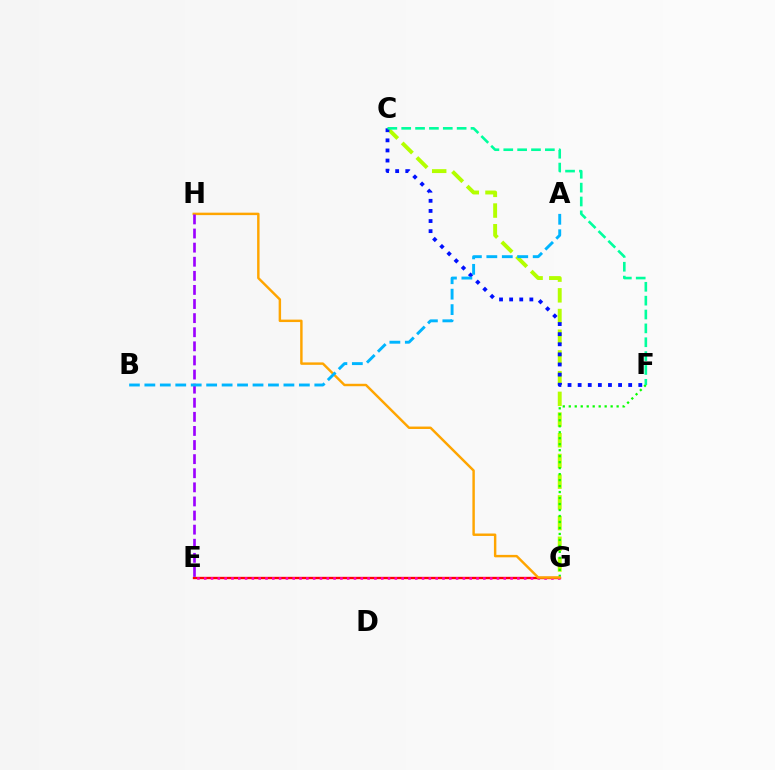{('C', 'G'): [{'color': '#b3ff00', 'line_style': 'dashed', 'thickness': 2.81}], ('E', 'G'): [{'color': '#ff0000', 'line_style': 'solid', 'thickness': 1.68}, {'color': '#ff00bd', 'line_style': 'dotted', 'thickness': 1.85}], ('C', 'F'): [{'color': '#0010ff', 'line_style': 'dotted', 'thickness': 2.75}, {'color': '#00ff9d', 'line_style': 'dashed', 'thickness': 1.88}], ('F', 'G'): [{'color': '#08ff00', 'line_style': 'dotted', 'thickness': 1.63}], ('G', 'H'): [{'color': '#ffa500', 'line_style': 'solid', 'thickness': 1.76}], ('E', 'H'): [{'color': '#9b00ff', 'line_style': 'dashed', 'thickness': 1.92}], ('A', 'B'): [{'color': '#00b5ff', 'line_style': 'dashed', 'thickness': 2.1}]}